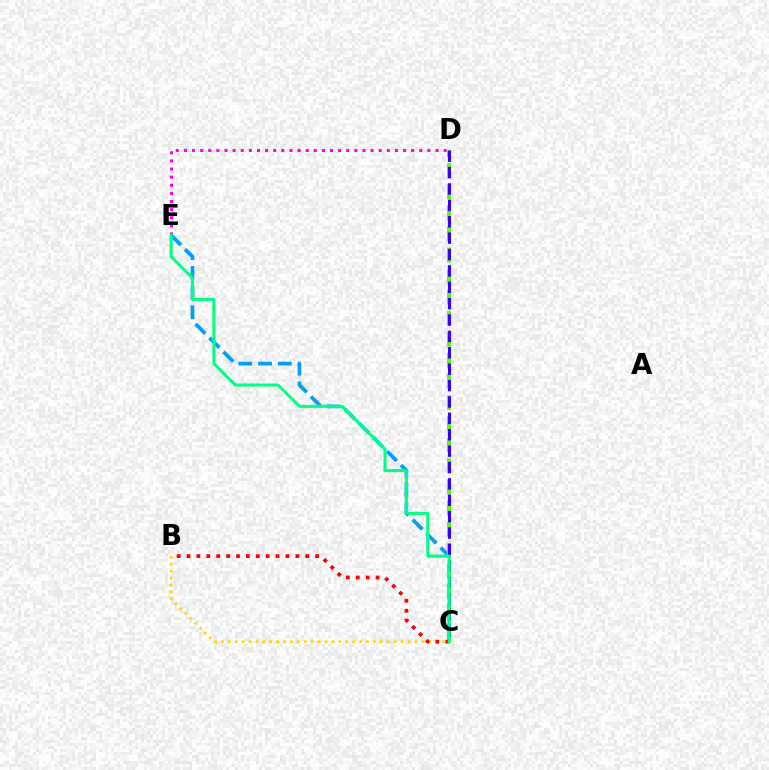{('C', 'E'): [{'color': '#009eff', 'line_style': 'dashed', 'thickness': 2.68}, {'color': '#00ff86', 'line_style': 'solid', 'thickness': 2.18}], ('B', 'C'): [{'color': '#ffd500', 'line_style': 'dotted', 'thickness': 1.88}, {'color': '#ff0000', 'line_style': 'dotted', 'thickness': 2.69}], ('C', 'D'): [{'color': '#4fff00', 'line_style': 'dashed', 'thickness': 2.87}, {'color': '#3700ff', 'line_style': 'dashed', 'thickness': 2.23}], ('D', 'E'): [{'color': '#ff00ed', 'line_style': 'dotted', 'thickness': 2.21}]}